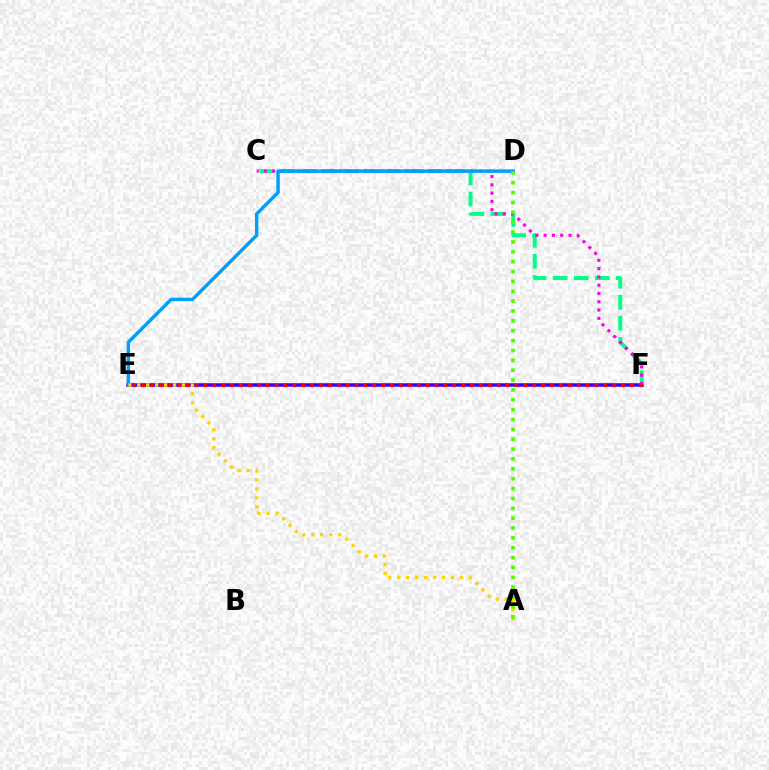{('E', 'F'): [{'color': '#3700ff', 'line_style': 'solid', 'thickness': 2.53}, {'color': '#ff0000', 'line_style': 'dotted', 'thickness': 2.41}], ('C', 'F'): [{'color': '#00ff86', 'line_style': 'dashed', 'thickness': 2.86}, {'color': '#ff00ed', 'line_style': 'dotted', 'thickness': 2.25}], ('D', 'E'): [{'color': '#009eff', 'line_style': 'solid', 'thickness': 2.46}], ('A', 'E'): [{'color': '#ffd500', 'line_style': 'dotted', 'thickness': 2.43}], ('A', 'D'): [{'color': '#4fff00', 'line_style': 'dotted', 'thickness': 2.68}]}